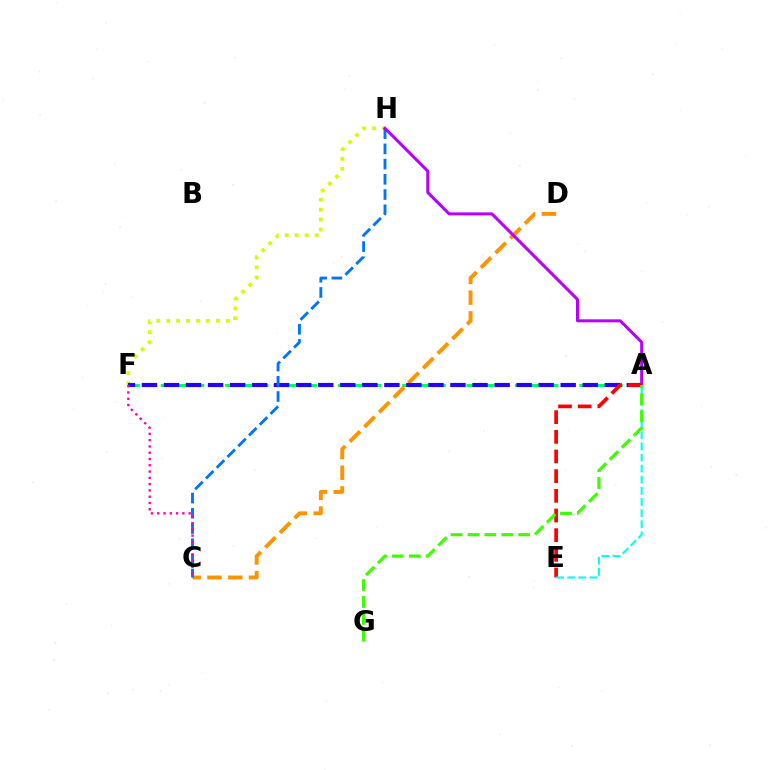{('A', 'F'): [{'color': '#00ff5c', 'line_style': 'dashed', 'thickness': 2.19}, {'color': '#2500ff', 'line_style': 'dashed', 'thickness': 2.99}], ('F', 'H'): [{'color': '#d1ff00', 'line_style': 'dotted', 'thickness': 2.7}], ('C', 'D'): [{'color': '#ff9400', 'line_style': 'dashed', 'thickness': 2.82}], ('C', 'H'): [{'color': '#0074ff', 'line_style': 'dashed', 'thickness': 2.07}], ('C', 'F'): [{'color': '#ff00ac', 'line_style': 'dotted', 'thickness': 1.71}], ('A', 'H'): [{'color': '#b900ff', 'line_style': 'solid', 'thickness': 2.17}], ('A', 'E'): [{'color': '#ff0000', 'line_style': 'dashed', 'thickness': 2.67}, {'color': '#00fff6', 'line_style': 'dashed', 'thickness': 1.51}], ('A', 'G'): [{'color': '#3dff00', 'line_style': 'dashed', 'thickness': 2.3}]}